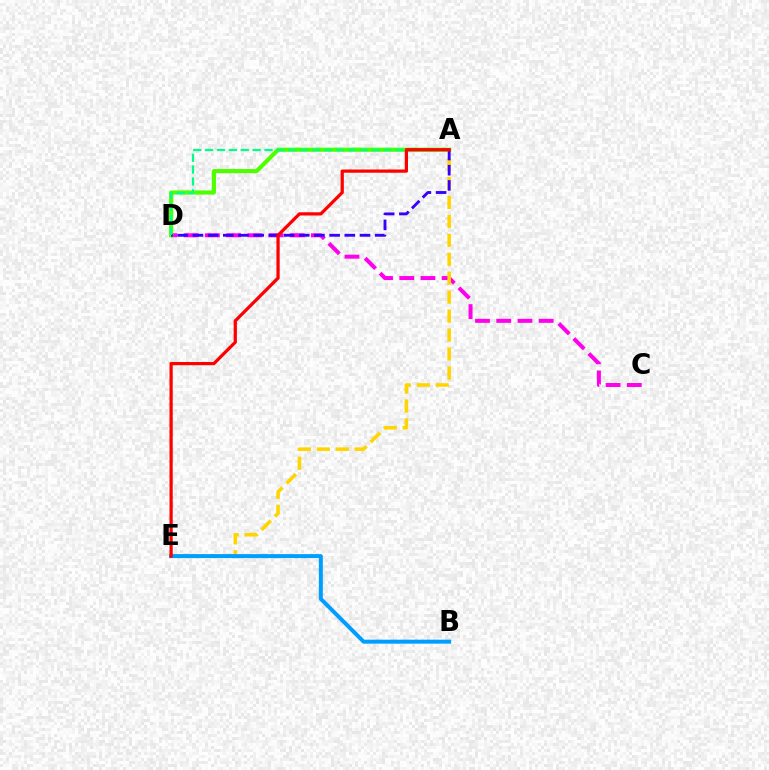{('C', 'D'): [{'color': '#ff00ed', 'line_style': 'dashed', 'thickness': 2.88}], ('A', 'D'): [{'color': '#4fff00', 'line_style': 'solid', 'thickness': 2.99}, {'color': '#3700ff', 'line_style': 'dashed', 'thickness': 2.06}, {'color': '#00ff86', 'line_style': 'dashed', 'thickness': 1.62}], ('A', 'E'): [{'color': '#ffd500', 'line_style': 'dashed', 'thickness': 2.57}, {'color': '#ff0000', 'line_style': 'solid', 'thickness': 2.33}], ('B', 'E'): [{'color': '#009eff', 'line_style': 'solid', 'thickness': 2.87}]}